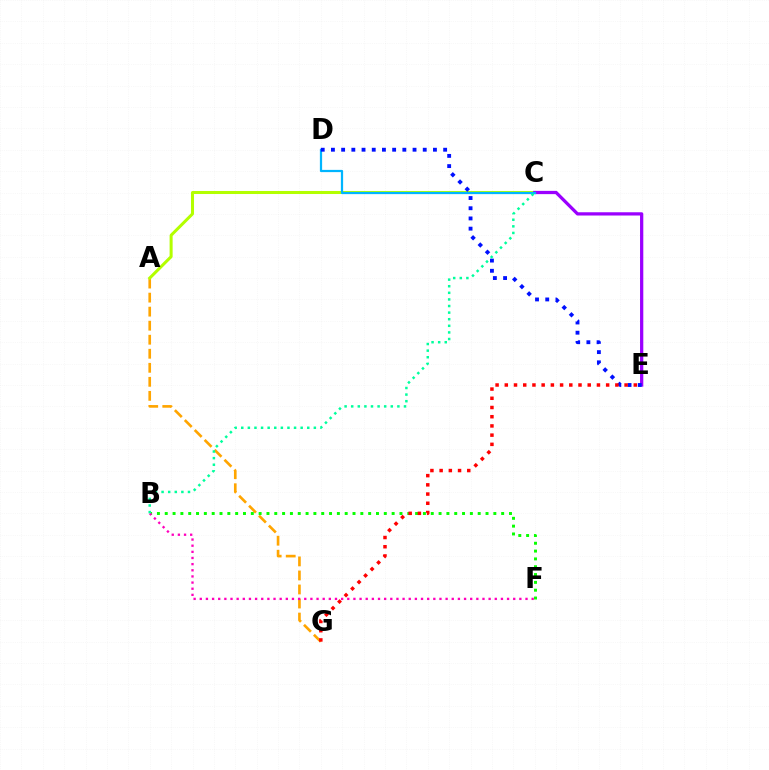{('A', 'G'): [{'color': '#ffa500', 'line_style': 'dashed', 'thickness': 1.91}], ('A', 'C'): [{'color': '#b3ff00', 'line_style': 'solid', 'thickness': 2.18}], ('C', 'E'): [{'color': '#9b00ff', 'line_style': 'solid', 'thickness': 2.34}], ('C', 'D'): [{'color': '#00b5ff', 'line_style': 'solid', 'thickness': 1.61}], ('B', 'F'): [{'color': '#08ff00', 'line_style': 'dotted', 'thickness': 2.13}, {'color': '#ff00bd', 'line_style': 'dotted', 'thickness': 1.67}], ('D', 'E'): [{'color': '#0010ff', 'line_style': 'dotted', 'thickness': 2.77}], ('E', 'G'): [{'color': '#ff0000', 'line_style': 'dotted', 'thickness': 2.5}], ('B', 'C'): [{'color': '#00ff9d', 'line_style': 'dotted', 'thickness': 1.79}]}